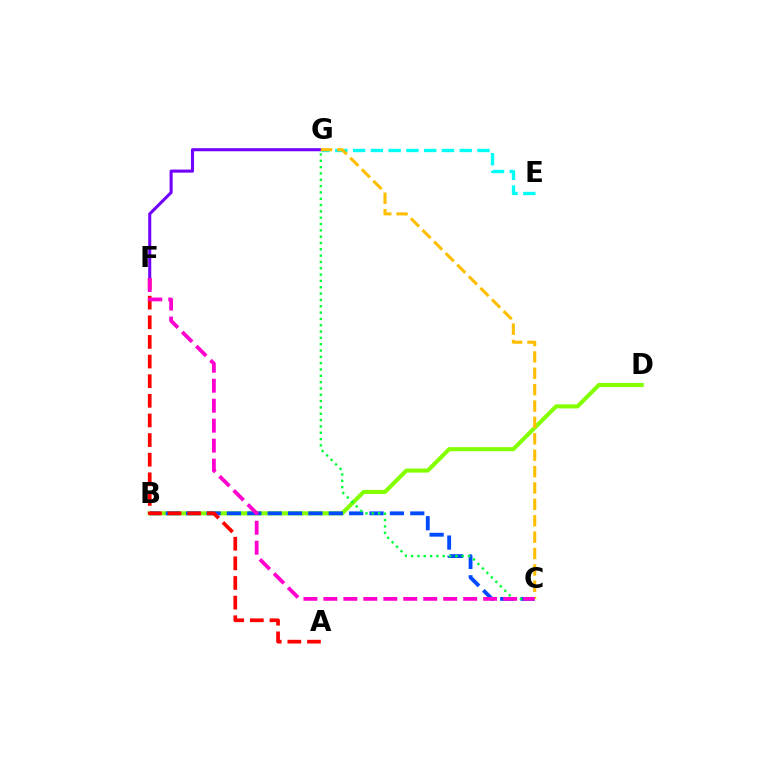{('B', 'D'): [{'color': '#84ff00', 'line_style': 'solid', 'thickness': 2.94}], ('B', 'C'): [{'color': '#004bff', 'line_style': 'dashed', 'thickness': 2.77}], ('F', 'G'): [{'color': '#7200ff', 'line_style': 'solid', 'thickness': 2.21}], ('E', 'G'): [{'color': '#00fff6', 'line_style': 'dashed', 'thickness': 2.41}], ('A', 'F'): [{'color': '#ff0000', 'line_style': 'dashed', 'thickness': 2.67}], ('C', 'G'): [{'color': '#00ff39', 'line_style': 'dotted', 'thickness': 1.72}, {'color': '#ffbd00', 'line_style': 'dashed', 'thickness': 2.23}], ('C', 'F'): [{'color': '#ff00cf', 'line_style': 'dashed', 'thickness': 2.71}]}